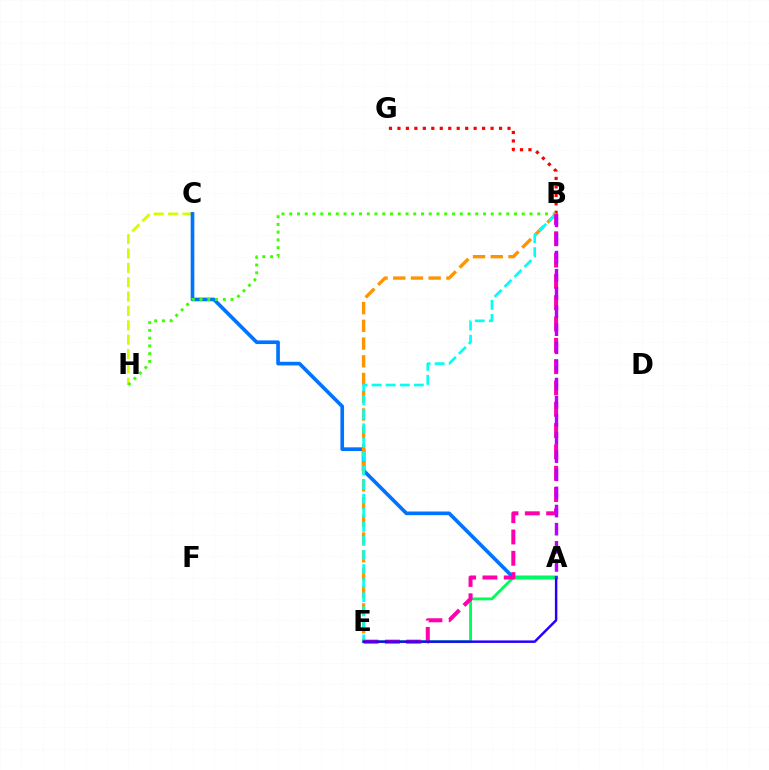{('B', 'G'): [{'color': '#ff0000', 'line_style': 'dotted', 'thickness': 2.3}], ('C', 'H'): [{'color': '#d1ff00', 'line_style': 'dashed', 'thickness': 1.95}], ('A', 'C'): [{'color': '#0074ff', 'line_style': 'solid', 'thickness': 2.63}], ('A', 'E'): [{'color': '#00ff5c', 'line_style': 'solid', 'thickness': 2.08}, {'color': '#2500ff', 'line_style': 'solid', 'thickness': 1.77}], ('B', 'H'): [{'color': '#3dff00', 'line_style': 'dotted', 'thickness': 2.11}], ('B', 'E'): [{'color': '#ff9400', 'line_style': 'dashed', 'thickness': 2.41}, {'color': '#00fff6', 'line_style': 'dashed', 'thickness': 1.91}, {'color': '#ff00ac', 'line_style': 'dashed', 'thickness': 2.9}], ('A', 'B'): [{'color': '#b900ff', 'line_style': 'dashed', 'thickness': 2.46}]}